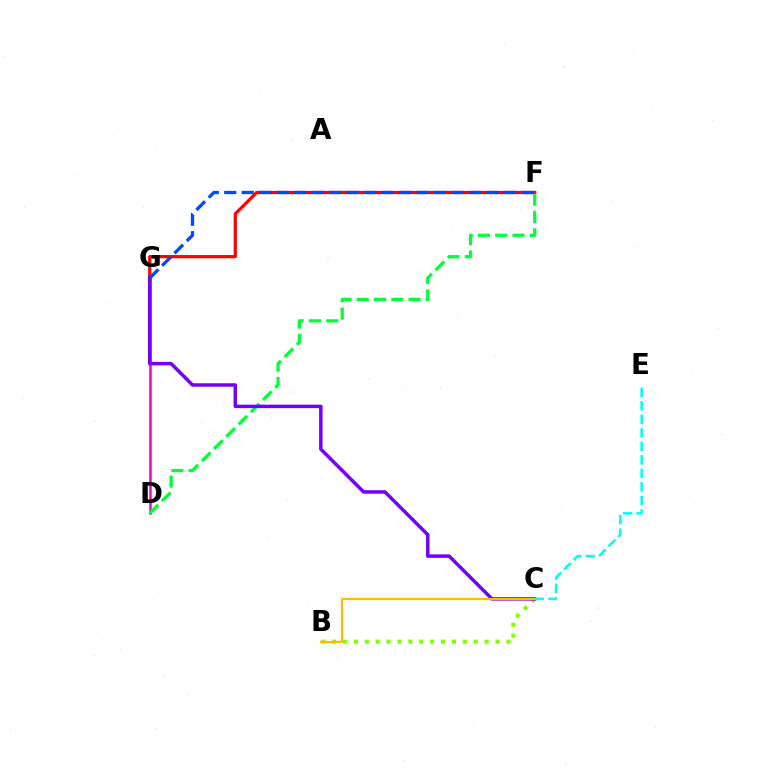{('F', 'G'): [{'color': '#ff0000', 'line_style': 'solid', 'thickness': 2.32}, {'color': '#004bff', 'line_style': 'dashed', 'thickness': 2.38}], ('D', 'G'): [{'color': '#ff00cf', 'line_style': 'solid', 'thickness': 1.83}], ('D', 'F'): [{'color': '#00ff39', 'line_style': 'dashed', 'thickness': 2.35}], ('B', 'C'): [{'color': '#84ff00', 'line_style': 'dotted', 'thickness': 2.96}, {'color': '#ffbd00', 'line_style': 'solid', 'thickness': 1.59}], ('C', 'G'): [{'color': '#7200ff', 'line_style': 'solid', 'thickness': 2.51}], ('C', 'E'): [{'color': '#00fff6', 'line_style': 'dashed', 'thickness': 1.84}]}